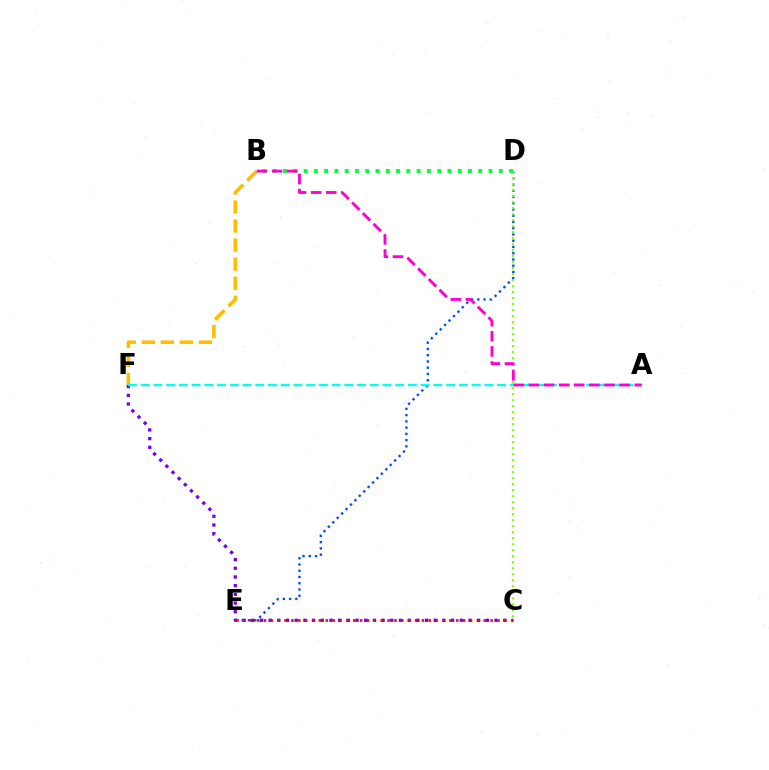{('C', 'F'): [{'color': '#7200ff', 'line_style': 'dotted', 'thickness': 2.36}], ('B', 'F'): [{'color': '#ffbd00', 'line_style': 'dashed', 'thickness': 2.59}], ('D', 'E'): [{'color': '#004bff', 'line_style': 'dotted', 'thickness': 1.7}], ('C', 'D'): [{'color': '#84ff00', 'line_style': 'dotted', 'thickness': 1.63}], ('C', 'E'): [{'color': '#ff0000', 'line_style': 'dotted', 'thickness': 1.87}], ('B', 'D'): [{'color': '#00ff39', 'line_style': 'dotted', 'thickness': 2.79}], ('A', 'F'): [{'color': '#00fff6', 'line_style': 'dashed', 'thickness': 1.73}], ('A', 'B'): [{'color': '#ff00cf', 'line_style': 'dashed', 'thickness': 2.05}]}